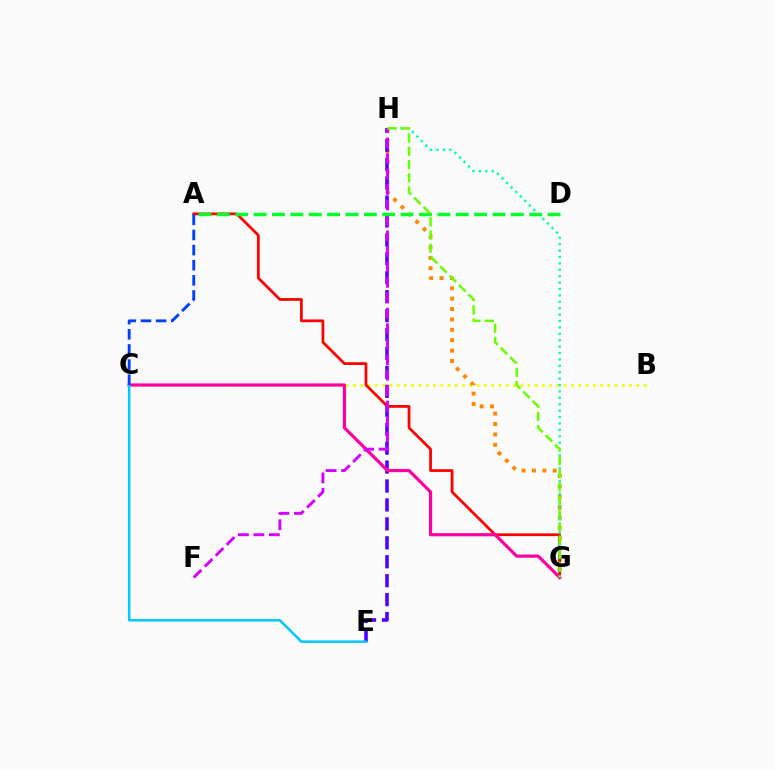{('B', 'C'): [{'color': '#eeff00', 'line_style': 'dotted', 'thickness': 1.97}], ('G', 'H'): [{'color': '#ff8800', 'line_style': 'dotted', 'thickness': 2.82}, {'color': '#00ffaf', 'line_style': 'dotted', 'thickness': 1.74}, {'color': '#66ff00', 'line_style': 'dashed', 'thickness': 1.8}], ('E', 'H'): [{'color': '#4f00ff', 'line_style': 'dashed', 'thickness': 2.57}], ('A', 'G'): [{'color': '#ff0000', 'line_style': 'solid', 'thickness': 1.98}], ('C', 'G'): [{'color': '#ff00a0', 'line_style': 'solid', 'thickness': 2.3}], ('C', 'E'): [{'color': '#00c7ff', 'line_style': 'solid', 'thickness': 1.8}], ('F', 'H'): [{'color': '#d600ff', 'line_style': 'dashed', 'thickness': 2.1}], ('A', 'D'): [{'color': '#00ff27', 'line_style': 'dashed', 'thickness': 2.5}], ('A', 'C'): [{'color': '#003fff', 'line_style': 'dashed', 'thickness': 2.06}]}